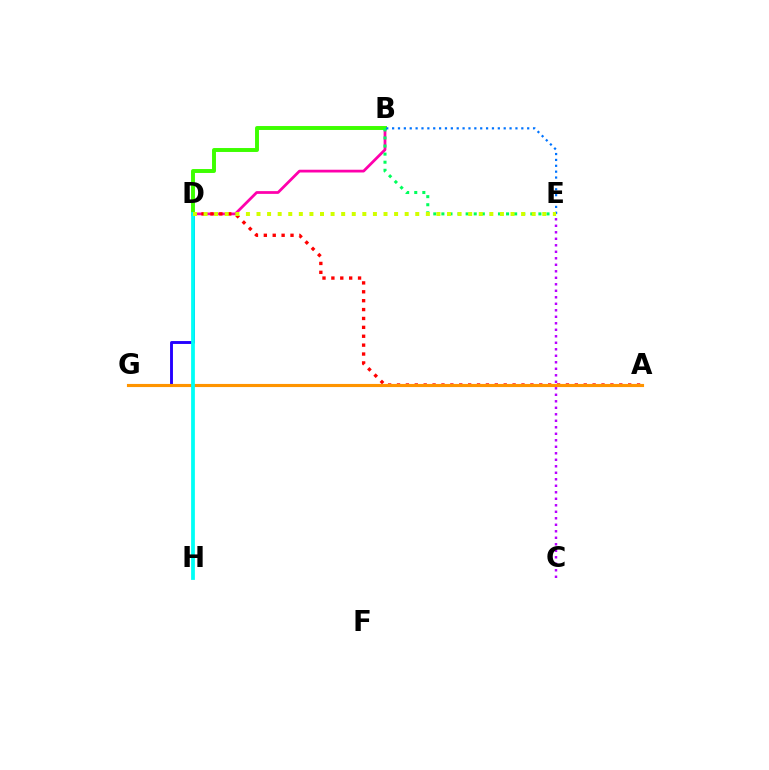{('B', 'D'): [{'color': '#ff00ac', 'line_style': 'solid', 'thickness': 1.98}, {'color': '#3dff00', 'line_style': 'solid', 'thickness': 2.83}], ('A', 'D'): [{'color': '#ff0000', 'line_style': 'dotted', 'thickness': 2.42}], ('D', 'G'): [{'color': '#2500ff', 'line_style': 'solid', 'thickness': 2.08}], ('B', 'E'): [{'color': '#00ff5c', 'line_style': 'dotted', 'thickness': 2.2}, {'color': '#0074ff', 'line_style': 'dotted', 'thickness': 1.6}], ('A', 'G'): [{'color': '#ff9400', 'line_style': 'solid', 'thickness': 2.24}], ('D', 'H'): [{'color': '#00fff6', 'line_style': 'solid', 'thickness': 2.72}], ('C', 'E'): [{'color': '#b900ff', 'line_style': 'dotted', 'thickness': 1.77}], ('D', 'E'): [{'color': '#d1ff00', 'line_style': 'dotted', 'thickness': 2.88}]}